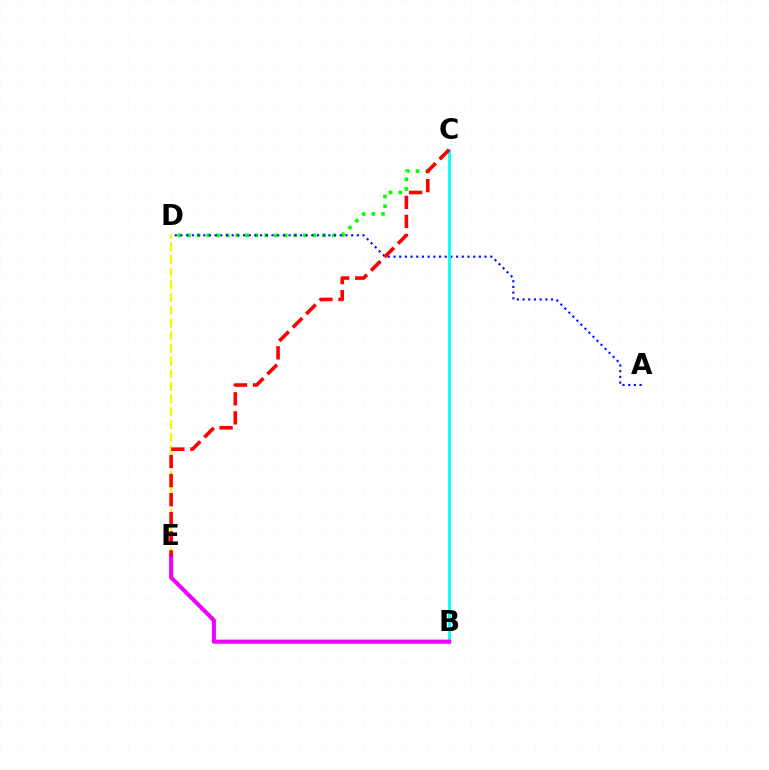{('C', 'D'): [{'color': '#08ff00', 'line_style': 'dotted', 'thickness': 2.63}], ('A', 'D'): [{'color': '#0010ff', 'line_style': 'dotted', 'thickness': 1.55}], ('B', 'C'): [{'color': '#00fff6', 'line_style': 'solid', 'thickness': 1.99}], ('D', 'E'): [{'color': '#fcf500', 'line_style': 'dashed', 'thickness': 1.73}], ('B', 'E'): [{'color': '#ee00ff', 'line_style': 'solid', 'thickness': 2.93}], ('C', 'E'): [{'color': '#ff0000', 'line_style': 'dashed', 'thickness': 2.59}]}